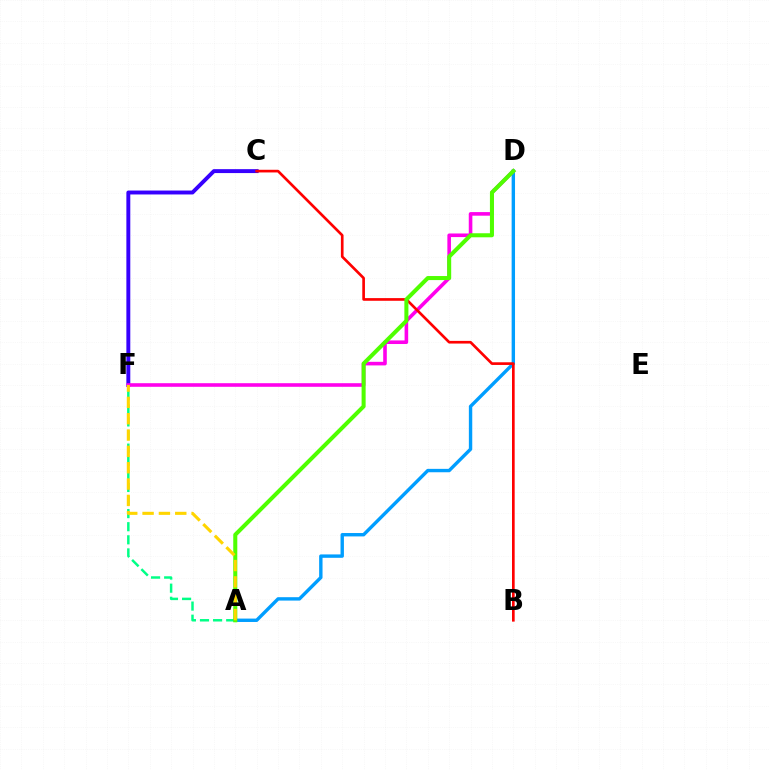{('A', 'F'): [{'color': '#00ff86', 'line_style': 'dashed', 'thickness': 1.78}, {'color': '#ffd500', 'line_style': 'dashed', 'thickness': 2.22}], ('A', 'D'): [{'color': '#009eff', 'line_style': 'solid', 'thickness': 2.44}, {'color': '#4fff00', 'line_style': 'solid', 'thickness': 2.91}], ('C', 'F'): [{'color': '#3700ff', 'line_style': 'solid', 'thickness': 2.82}], ('D', 'F'): [{'color': '#ff00ed', 'line_style': 'solid', 'thickness': 2.59}], ('B', 'C'): [{'color': '#ff0000', 'line_style': 'solid', 'thickness': 1.92}]}